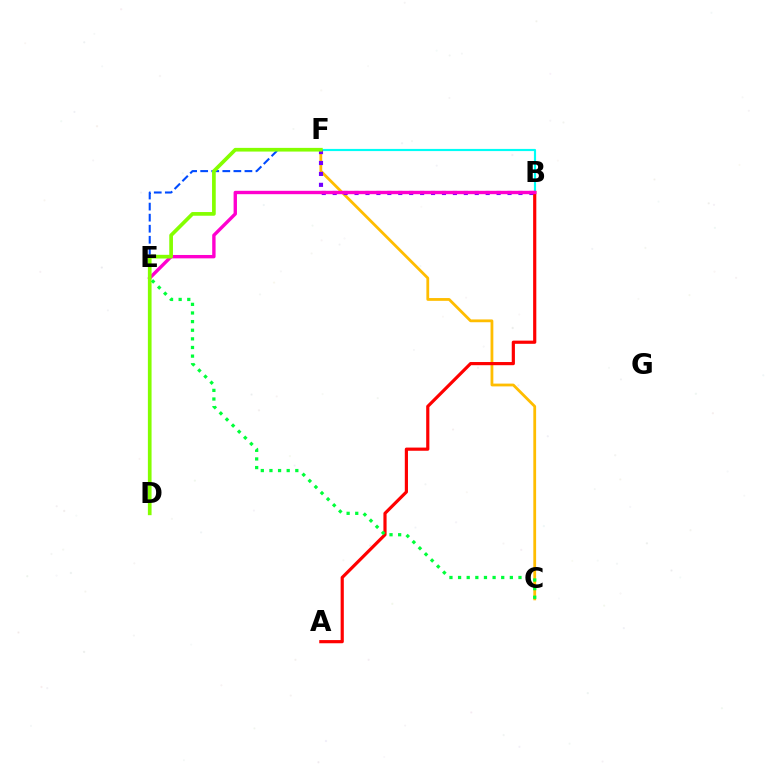{('D', 'F'): [{'color': '#004bff', 'line_style': 'dashed', 'thickness': 1.5}, {'color': '#84ff00', 'line_style': 'solid', 'thickness': 2.66}], ('C', 'F'): [{'color': '#ffbd00', 'line_style': 'solid', 'thickness': 2.01}], ('B', 'F'): [{'color': '#00fff6', 'line_style': 'solid', 'thickness': 1.56}, {'color': '#7200ff', 'line_style': 'dotted', 'thickness': 2.97}], ('A', 'B'): [{'color': '#ff0000', 'line_style': 'solid', 'thickness': 2.29}], ('B', 'E'): [{'color': '#ff00cf', 'line_style': 'solid', 'thickness': 2.43}], ('C', 'E'): [{'color': '#00ff39', 'line_style': 'dotted', 'thickness': 2.34}]}